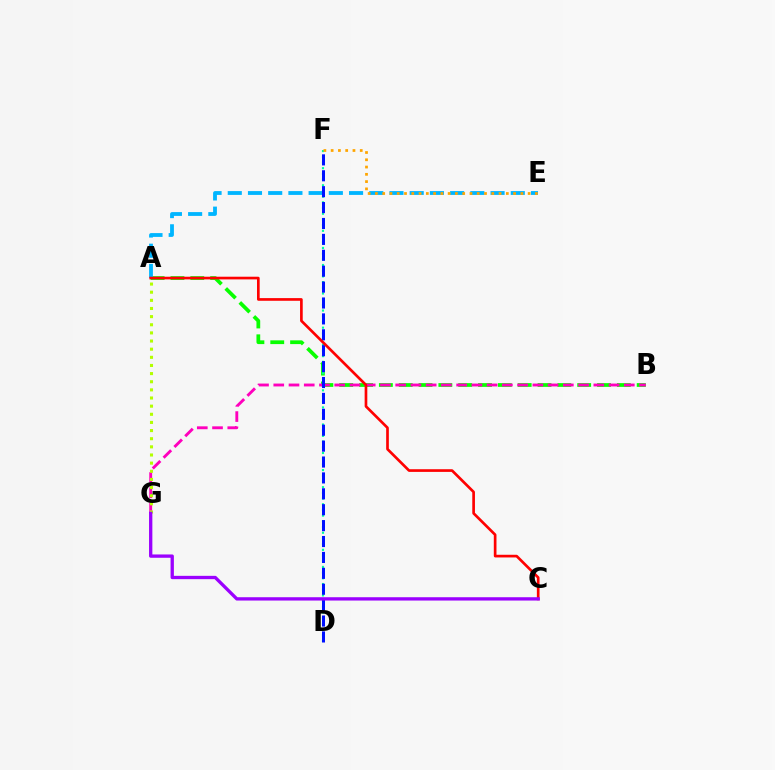{('A', 'B'): [{'color': '#08ff00', 'line_style': 'dashed', 'thickness': 2.69}], ('D', 'F'): [{'color': '#00ff9d', 'line_style': 'dotted', 'thickness': 1.55}, {'color': '#0010ff', 'line_style': 'dashed', 'thickness': 2.16}], ('A', 'E'): [{'color': '#00b5ff', 'line_style': 'dashed', 'thickness': 2.75}], ('B', 'G'): [{'color': '#ff00bd', 'line_style': 'dashed', 'thickness': 2.07}], ('A', 'G'): [{'color': '#b3ff00', 'line_style': 'dotted', 'thickness': 2.21}], ('E', 'F'): [{'color': '#ffa500', 'line_style': 'dotted', 'thickness': 1.98}], ('A', 'C'): [{'color': '#ff0000', 'line_style': 'solid', 'thickness': 1.92}], ('C', 'G'): [{'color': '#9b00ff', 'line_style': 'solid', 'thickness': 2.39}]}